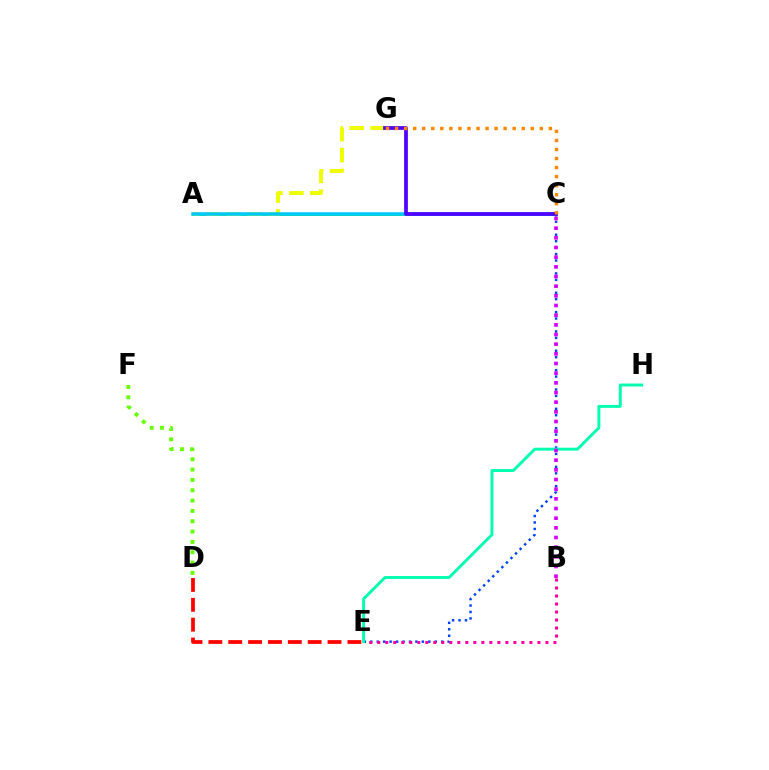{('C', 'E'): [{'color': '#003fff', 'line_style': 'dotted', 'thickness': 1.75}], ('A', 'C'): [{'color': '#00ff27', 'line_style': 'solid', 'thickness': 2.08}, {'color': '#00c7ff', 'line_style': 'solid', 'thickness': 2.53}], ('A', 'G'): [{'color': '#eeff00', 'line_style': 'dashed', 'thickness': 2.84}], ('D', 'F'): [{'color': '#66ff00', 'line_style': 'dotted', 'thickness': 2.81}], ('E', 'H'): [{'color': '#00ffaf', 'line_style': 'solid', 'thickness': 2.11}], ('C', 'G'): [{'color': '#4f00ff', 'line_style': 'solid', 'thickness': 2.69}, {'color': '#ff8800', 'line_style': 'dotted', 'thickness': 2.46}], ('B', 'C'): [{'color': '#d600ff', 'line_style': 'dotted', 'thickness': 2.63}], ('B', 'E'): [{'color': '#ff00a0', 'line_style': 'dotted', 'thickness': 2.18}], ('D', 'E'): [{'color': '#ff0000', 'line_style': 'dashed', 'thickness': 2.7}]}